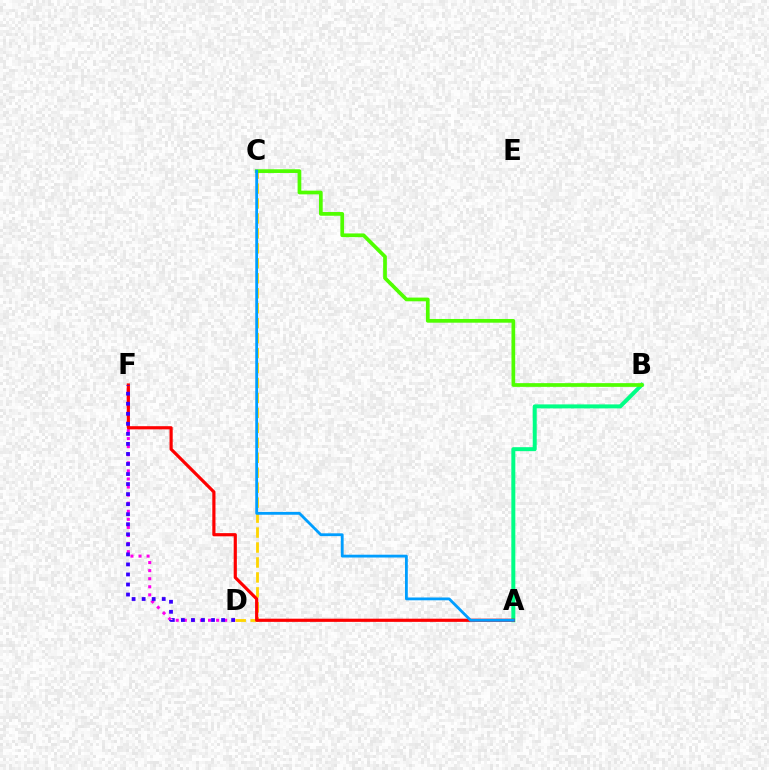{('D', 'F'): [{'color': '#ff00ed', 'line_style': 'dotted', 'thickness': 2.19}, {'color': '#3700ff', 'line_style': 'dotted', 'thickness': 2.73}], ('A', 'B'): [{'color': '#00ff86', 'line_style': 'solid', 'thickness': 2.87}], ('C', 'D'): [{'color': '#ffd500', 'line_style': 'dashed', 'thickness': 2.03}], ('B', 'C'): [{'color': '#4fff00', 'line_style': 'solid', 'thickness': 2.67}], ('A', 'F'): [{'color': '#ff0000', 'line_style': 'solid', 'thickness': 2.29}], ('A', 'C'): [{'color': '#009eff', 'line_style': 'solid', 'thickness': 2.02}]}